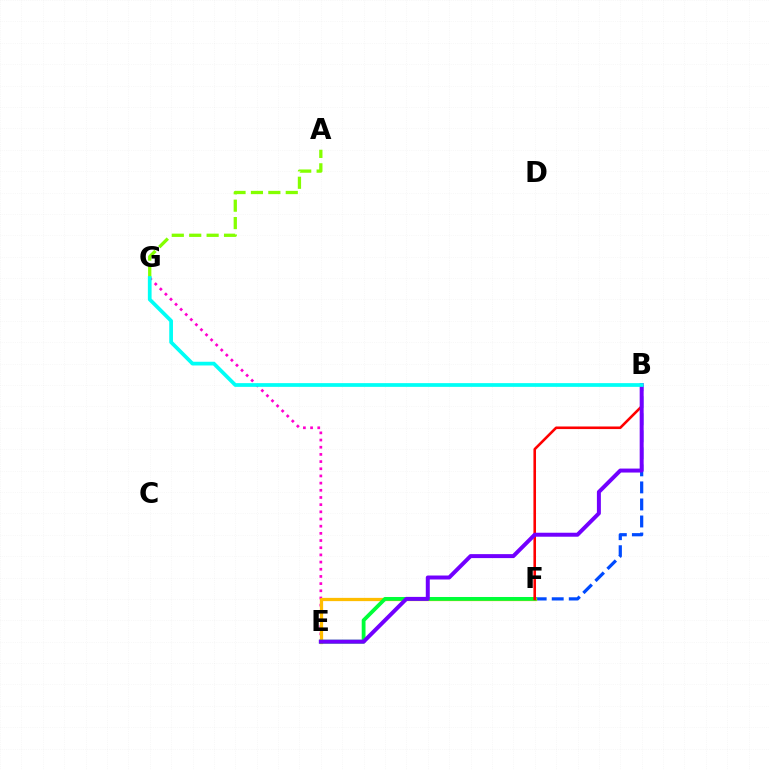{('B', 'F'): [{'color': '#004bff', 'line_style': 'dashed', 'thickness': 2.31}, {'color': '#ff0000', 'line_style': 'solid', 'thickness': 1.86}], ('E', 'G'): [{'color': '#ff00cf', 'line_style': 'dotted', 'thickness': 1.95}], ('E', 'F'): [{'color': '#ffbd00', 'line_style': 'solid', 'thickness': 2.34}, {'color': '#00ff39', 'line_style': 'solid', 'thickness': 2.74}], ('A', 'G'): [{'color': '#84ff00', 'line_style': 'dashed', 'thickness': 2.37}], ('B', 'E'): [{'color': '#7200ff', 'line_style': 'solid', 'thickness': 2.86}], ('B', 'G'): [{'color': '#00fff6', 'line_style': 'solid', 'thickness': 2.68}]}